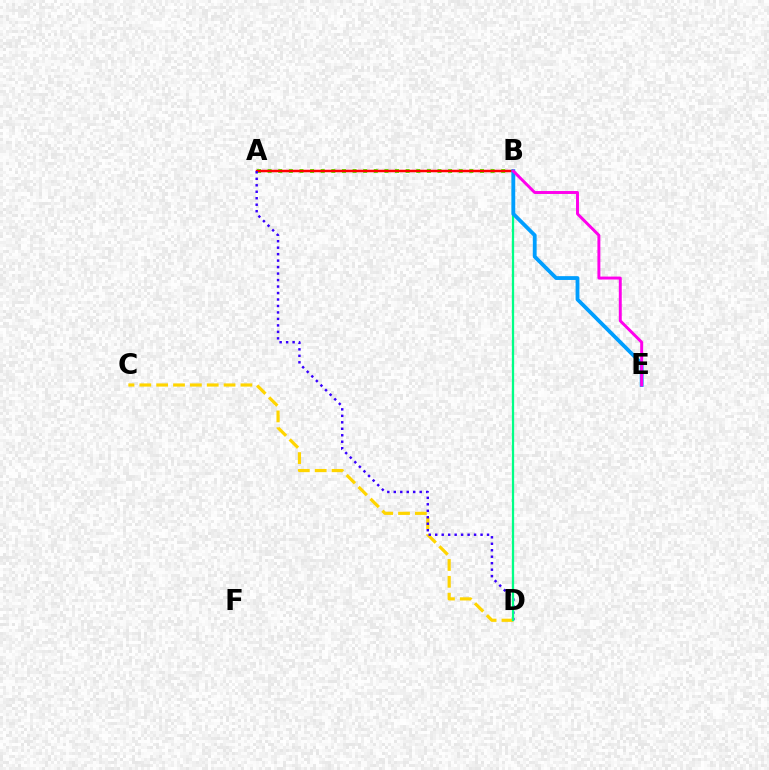{('C', 'D'): [{'color': '#ffd500', 'line_style': 'dashed', 'thickness': 2.29}], ('A', 'B'): [{'color': '#4fff00', 'line_style': 'dotted', 'thickness': 2.88}, {'color': '#ff0000', 'line_style': 'solid', 'thickness': 1.8}], ('A', 'D'): [{'color': '#3700ff', 'line_style': 'dotted', 'thickness': 1.76}], ('B', 'D'): [{'color': '#00ff86', 'line_style': 'solid', 'thickness': 1.64}], ('B', 'E'): [{'color': '#009eff', 'line_style': 'solid', 'thickness': 2.75}, {'color': '#ff00ed', 'line_style': 'solid', 'thickness': 2.12}]}